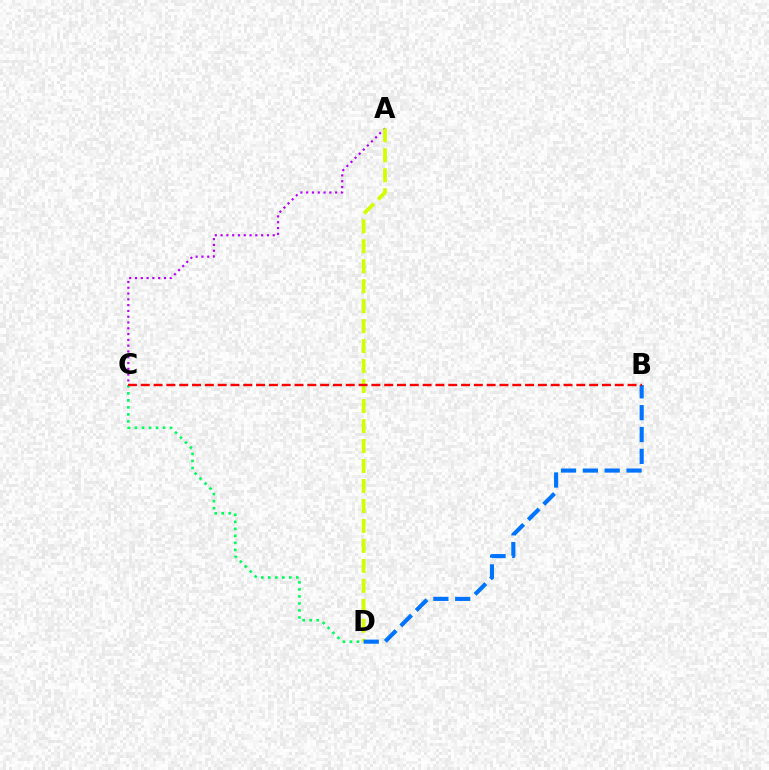{('C', 'D'): [{'color': '#00ff5c', 'line_style': 'dotted', 'thickness': 1.91}], ('A', 'C'): [{'color': '#b900ff', 'line_style': 'dotted', 'thickness': 1.57}], ('A', 'D'): [{'color': '#d1ff00', 'line_style': 'dashed', 'thickness': 2.71}], ('B', 'D'): [{'color': '#0074ff', 'line_style': 'dashed', 'thickness': 2.97}], ('B', 'C'): [{'color': '#ff0000', 'line_style': 'dashed', 'thickness': 1.74}]}